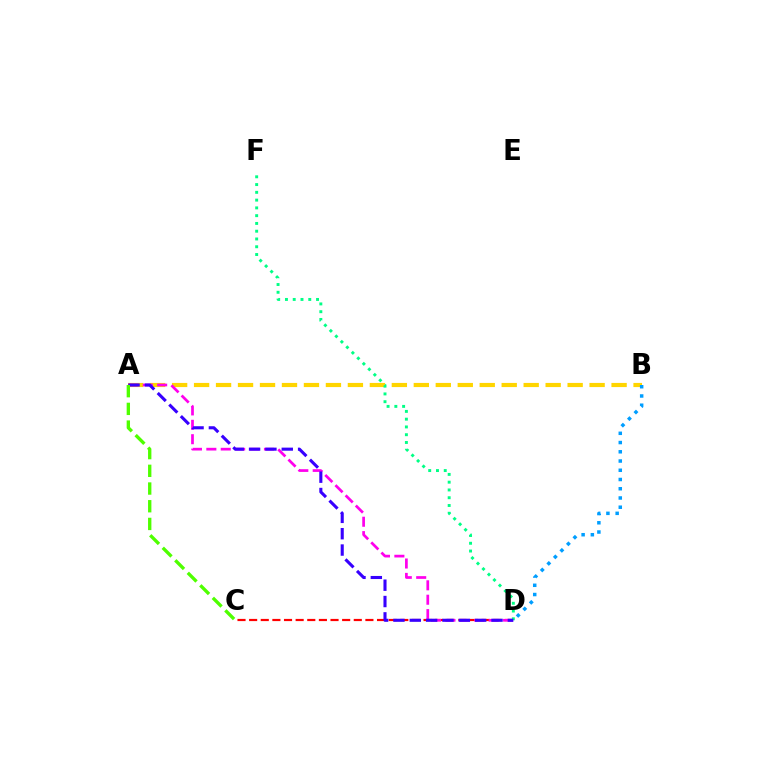{('C', 'D'): [{'color': '#ff0000', 'line_style': 'dashed', 'thickness': 1.58}], ('A', 'B'): [{'color': '#ffd500', 'line_style': 'dashed', 'thickness': 2.99}], ('A', 'D'): [{'color': '#ff00ed', 'line_style': 'dashed', 'thickness': 1.96}, {'color': '#3700ff', 'line_style': 'dashed', 'thickness': 2.22}], ('B', 'D'): [{'color': '#009eff', 'line_style': 'dotted', 'thickness': 2.51}], ('D', 'F'): [{'color': '#00ff86', 'line_style': 'dotted', 'thickness': 2.11}], ('A', 'C'): [{'color': '#4fff00', 'line_style': 'dashed', 'thickness': 2.4}]}